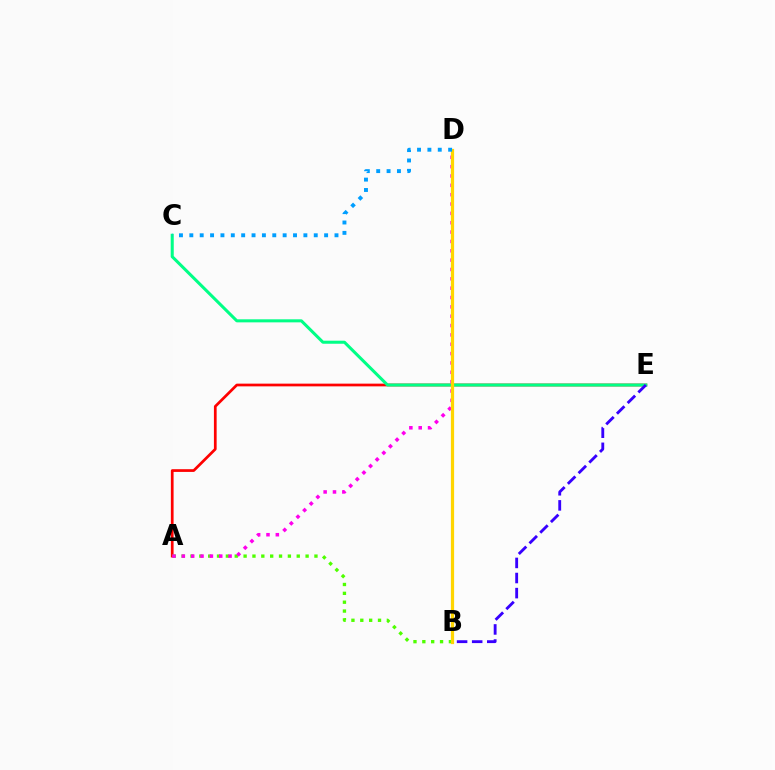{('A', 'E'): [{'color': '#ff0000', 'line_style': 'solid', 'thickness': 1.96}], ('C', 'E'): [{'color': '#00ff86', 'line_style': 'solid', 'thickness': 2.19}], ('A', 'B'): [{'color': '#4fff00', 'line_style': 'dotted', 'thickness': 2.41}], ('B', 'E'): [{'color': '#3700ff', 'line_style': 'dashed', 'thickness': 2.05}], ('A', 'D'): [{'color': '#ff00ed', 'line_style': 'dotted', 'thickness': 2.54}], ('B', 'D'): [{'color': '#ffd500', 'line_style': 'solid', 'thickness': 2.32}], ('C', 'D'): [{'color': '#009eff', 'line_style': 'dotted', 'thickness': 2.82}]}